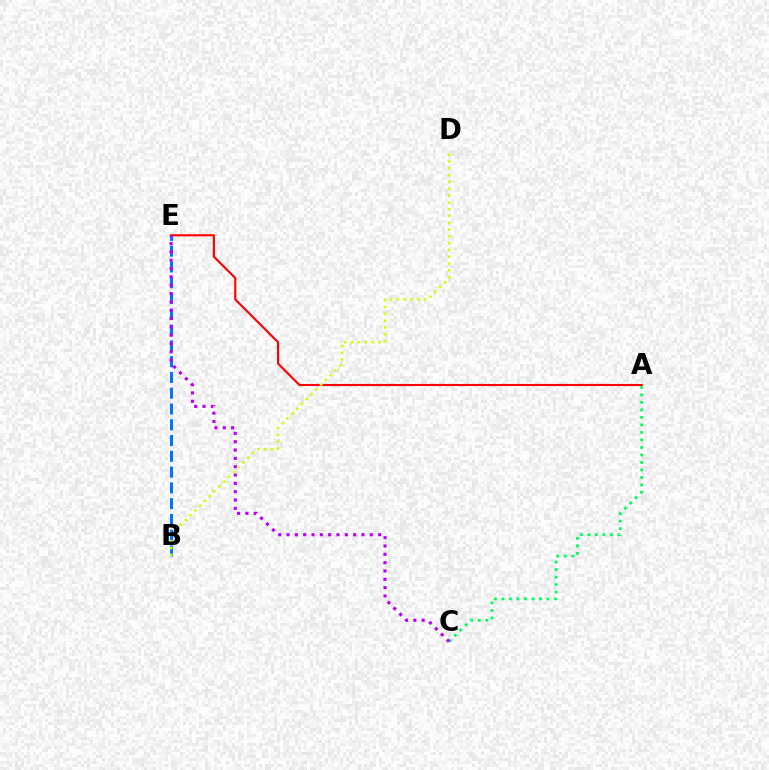{('B', 'E'): [{'color': '#0074ff', 'line_style': 'dashed', 'thickness': 2.14}], ('A', 'E'): [{'color': '#ff0000', 'line_style': 'solid', 'thickness': 1.52}], ('A', 'C'): [{'color': '#00ff5c', 'line_style': 'dotted', 'thickness': 2.04}], ('C', 'E'): [{'color': '#b900ff', 'line_style': 'dotted', 'thickness': 2.26}], ('B', 'D'): [{'color': '#d1ff00', 'line_style': 'dotted', 'thickness': 1.85}]}